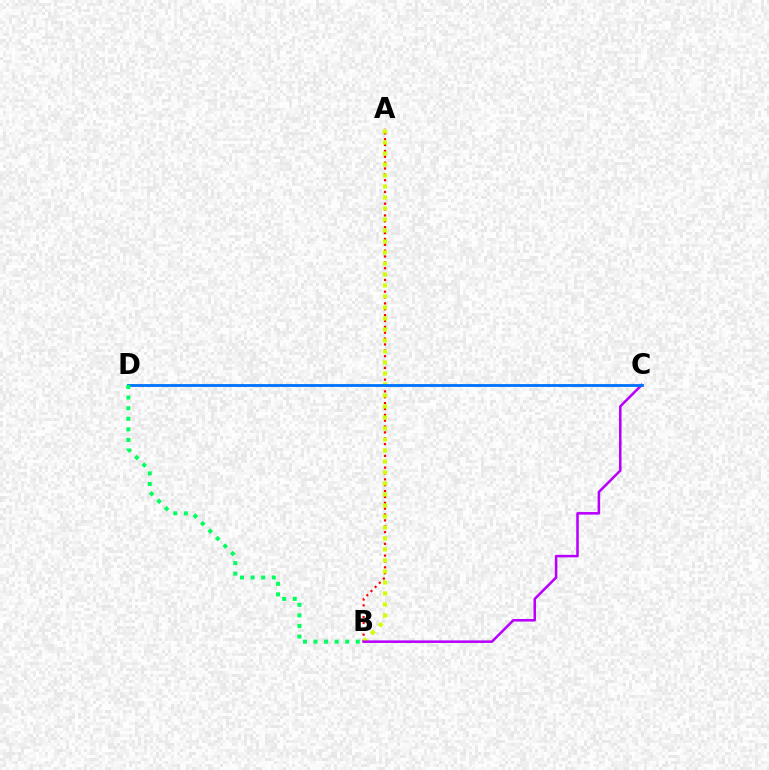{('A', 'B'): [{'color': '#ff0000', 'line_style': 'dotted', 'thickness': 1.59}, {'color': '#d1ff00', 'line_style': 'dotted', 'thickness': 2.99}], ('B', 'C'): [{'color': '#b900ff', 'line_style': 'solid', 'thickness': 1.84}], ('C', 'D'): [{'color': '#0074ff', 'line_style': 'solid', 'thickness': 2.04}], ('B', 'D'): [{'color': '#00ff5c', 'line_style': 'dotted', 'thickness': 2.88}]}